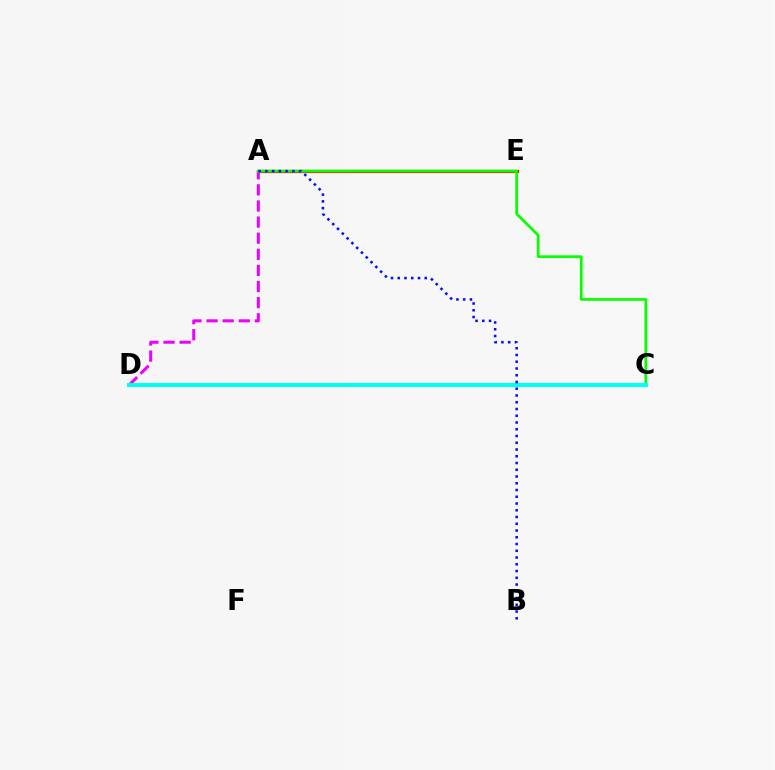{('A', 'E'): [{'color': '#ff0000', 'line_style': 'solid', 'thickness': 2.35}], ('A', 'D'): [{'color': '#ee00ff', 'line_style': 'dashed', 'thickness': 2.19}], ('C', 'D'): [{'color': '#fcf500', 'line_style': 'dotted', 'thickness': 1.55}, {'color': '#00fff6', 'line_style': 'solid', 'thickness': 2.88}], ('A', 'C'): [{'color': '#08ff00', 'line_style': 'solid', 'thickness': 1.96}], ('A', 'B'): [{'color': '#0010ff', 'line_style': 'dotted', 'thickness': 1.83}]}